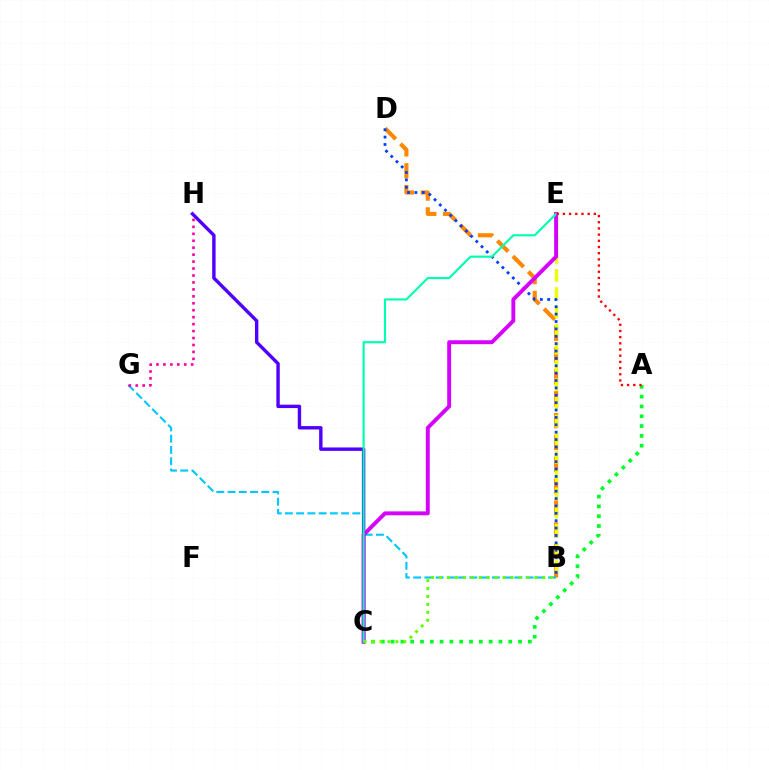{('B', 'D'): [{'color': '#ff8800', 'line_style': 'dashed', 'thickness': 2.97}, {'color': '#003fff', 'line_style': 'dotted', 'thickness': 2.0}], ('B', 'G'): [{'color': '#00c7ff', 'line_style': 'dashed', 'thickness': 1.53}], ('G', 'H'): [{'color': '#ff00a0', 'line_style': 'dotted', 'thickness': 1.89}], ('A', 'C'): [{'color': '#00ff27', 'line_style': 'dotted', 'thickness': 2.66}], ('B', 'E'): [{'color': '#eeff00', 'line_style': 'dashed', 'thickness': 2.47}], ('C', 'H'): [{'color': '#4f00ff', 'line_style': 'solid', 'thickness': 2.45}], ('C', 'E'): [{'color': '#d600ff', 'line_style': 'solid', 'thickness': 2.81}, {'color': '#00ffaf', 'line_style': 'solid', 'thickness': 1.54}], ('A', 'E'): [{'color': '#ff0000', 'line_style': 'dotted', 'thickness': 1.68}], ('B', 'C'): [{'color': '#66ff00', 'line_style': 'dotted', 'thickness': 2.16}]}